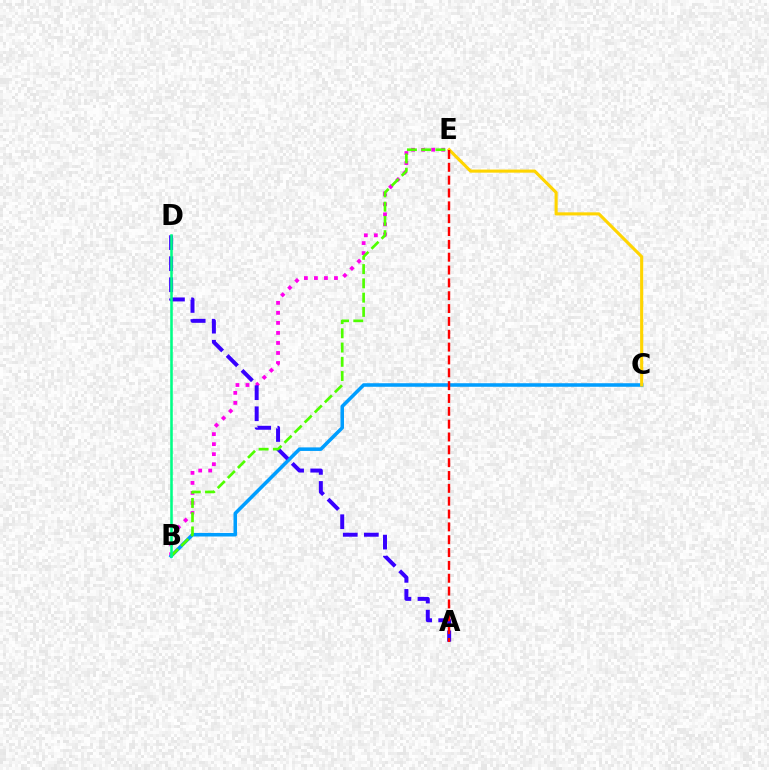{('B', 'E'): [{'color': '#ff00ed', 'line_style': 'dotted', 'thickness': 2.72}, {'color': '#4fff00', 'line_style': 'dashed', 'thickness': 1.94}], ('B', 'C'): [{'color': '#009eff', 'line_style': 'solid', 'thickness': 2.56}], ('A', 'D'): [{'color': '#3700ff', 'line_style': 'dashed', 'thickness': 2.86}], ('B', 'D'): [{'color': '#00ff86', 'line_style': 'solid', 'thickness': 1.85}], ('C', 'E'): [{'color': '#ffd500', 'line_style': 'solid', 'thickness': 2.23}], ('A', 'E'): [{'color': '#ff0000', 'line_style': 'dashed', 'thickness': 1.74}]}